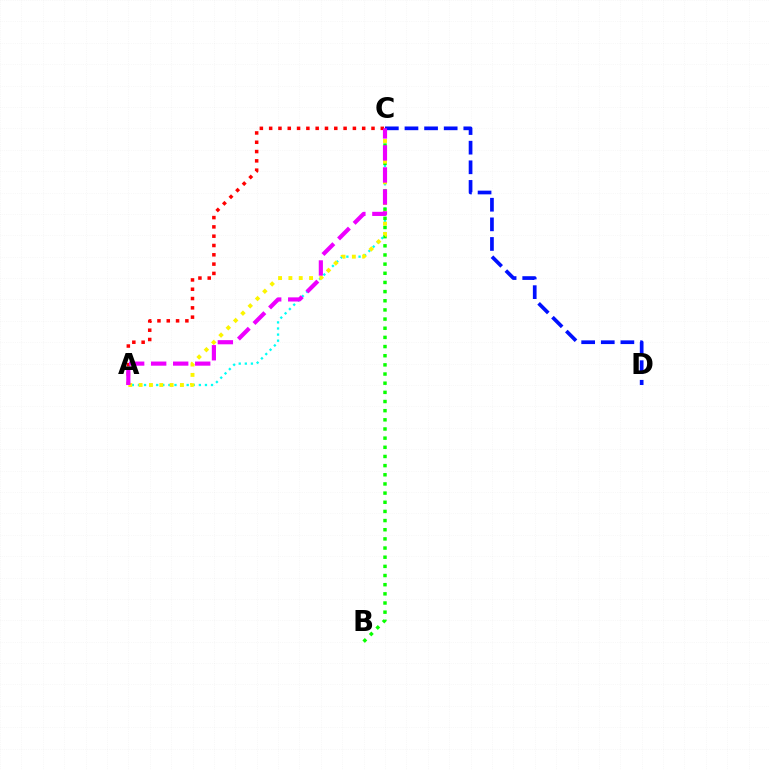{('A', 'C'): [{'color': '#00fff6', 'line_style': 'dotted', 'thickness': 1.66}, {'color': '#fcf500', 'line_style': 'dotted', 'thickness': 2.81}, {'color': '#ff0000', 'line_style': 'dotted', 'thickness': 2.53}, {'color': '#ee00ff', 'line_style': 'dashed', 'thickness': 2.99}], ('B', 'C'): [{'color': '#08ff00', 'line_style': 'dotted', 'thickness': 2.49}], ('C', 'D'): [{'color': '#0010ff', 'line_style': 'dashed', 'thickness': 2.66}]}